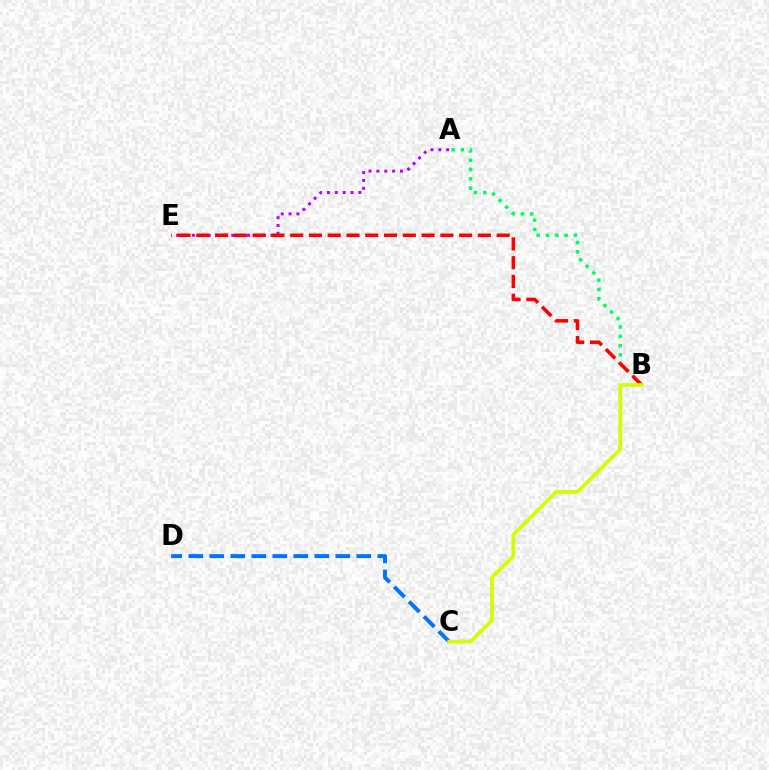{('C', 'D'): [{'color': '#0074ff', 'line_style': 'dashed', 'thickness': 2.85}], ('A', 'E'): [{'color': '#b900ff', 'line_style': 'dotted', 'thickness': 2.14}], ('A', 'B'): [{'color': '#00ff5c', 'line_style': 'dotted', 'thickness': 2.53}], ('B', 'E'): [{'color': '#ff0000', 'line_style': 'dashed', 'thickness': 2.55}], ('B', 'C'): [{'color': '#d1ff00', 'line_style': 'solid', 'thickness': 2.69}]}